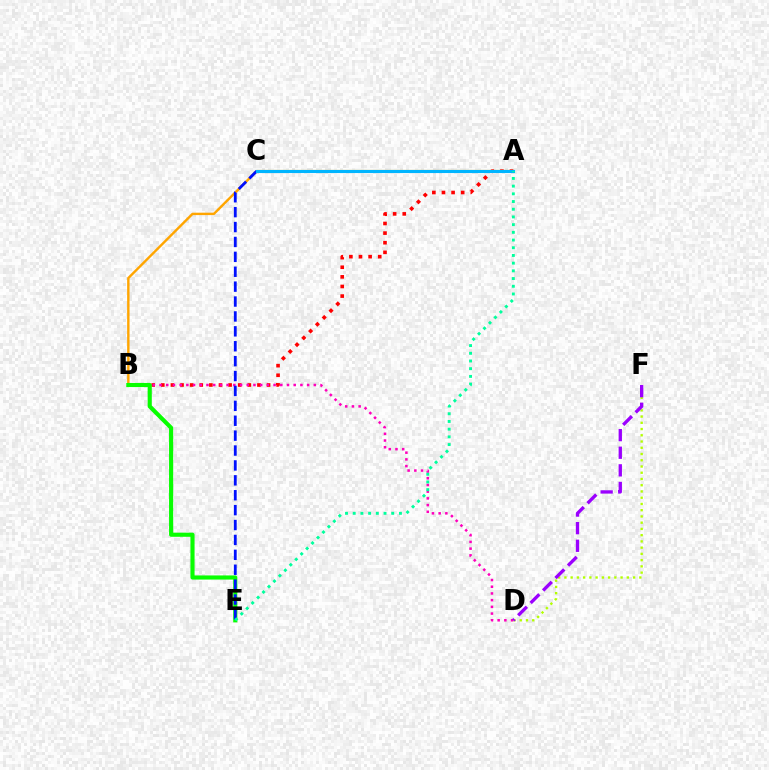{('D', 'F'): [{'color': '#b3ff00', 'line_style': 'dotted', 'thickness': 1.7}, {'color': '#9b00ff', 'line_style': 'dashed', 'thickness': 2.39}], ('A', 'B'): [{'color': '#ff0000', 'line_style': 'dotted', 'thickness': 2.61}, {'color': '#ffa500', 'line_style': 'solid', 'thickness': 1.73}], ('B', 'D'): [{'color': '#ff00bd', 'line_style': 'dotted', 'thickness': 1.82}], ('B', 'E'): [{'color': '#08ff00', 'line_style': 'solid', 'thickness': 2.97}], ('C', 'E'): [{'color': '#0010ff', 'line_style': 'dashed', 'thickness': 2.02}], ('A', 'C'): [{'color': '#00b5ff', 'line_style': 'solid', 'thickness': 2.23}], ('A', 'E'): [{'color': '#00ff9d', 'line_style': 'dotted', 'thickness': 2.09}]}